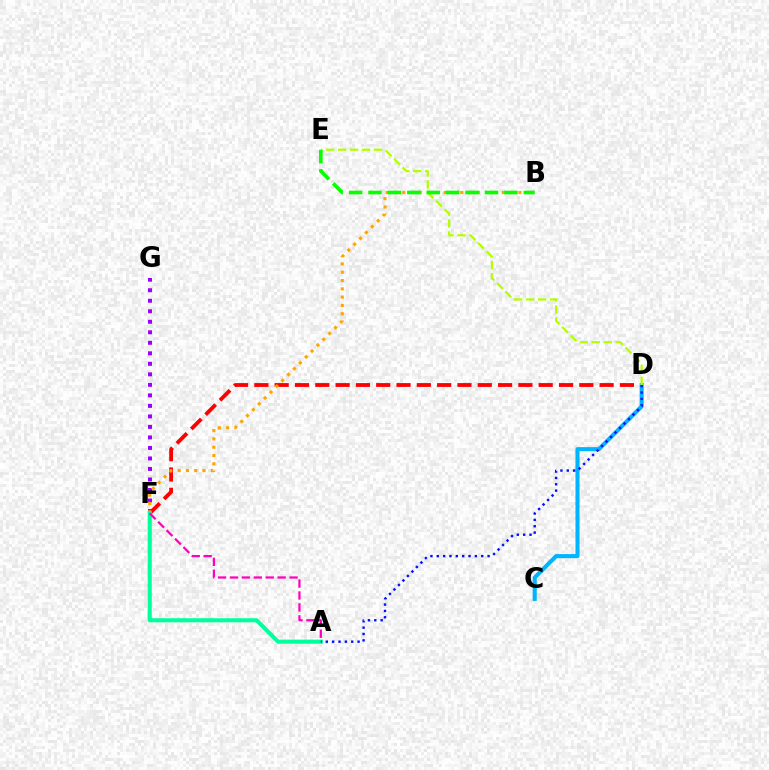{('D', 'F'): [{'color': '#ff0000', 'line_style': 'dashed', 'thickness': 2.76}], ('F', 'G'): [{'color': '#9b00ff', 'line_style': 'dotted', 'thickness': 2.86}], ('B', 'F'): [{'color': '#ffa500', 'line_style': 'dotted', 'thickness': 2.25}], ('A', 'F'): [{'color': '#00ff9d', 'line_style': 'solid', 'thickness': 2.94}, {'color': '#ff00bd', 'line_style': 'dashed', 'thickness': 1.62}], ('C', 'D'): [{'color': '#00b5ff', 'line_style': 'solid', 'thickness': 2.94}], ('D', 'E'): [{'color': '#b3ff00', 'line_style': 'dashed', 'thickness': 1.63}], ('B', 'E'): [{'color': '#08ff00', 'line_style': 'dashed', 'thickness': 2.64}], ('A', 'D'): [{'color': '#0010ff', 'line_style': 'dotted', 'thickness': 1.73}]}